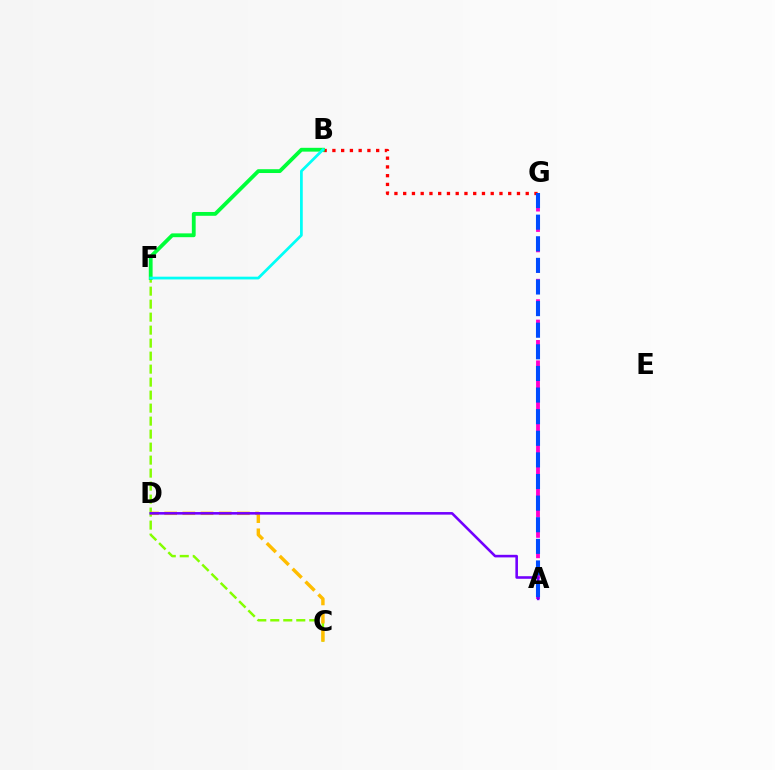{('B', 'G'): [{'color': '#ff0000', 'line_style': 'dotted', 'thickness': 2.38}], ('C', 'F'): [{'color': '#84ff00', 'line_style': 'dashed', 'thickness': 1.77}], ('B', 'F'): [{'color': '#00ff39', 'line_style': 'solid', 'thickness': 2.75}, {'color': '#00fff6', 'line_style': 'solid', 'thickness': 1.97}], ('C', 'D'): [{'color': '#ffbd00', 'line_style': 'dashed', 'thickness': 2.47}], ('A', 'G'): [{'color': '#ff00cf', 'line_style': 'dashed', 'thickness': 2.77}, {'color': '#004bff', 'line_style': 'dashed', 'thickness': 2.94}], ('A', 'D'): [{'color': '#7200ff', 'line_style': 'solid', 'thickness': 1.86}]}